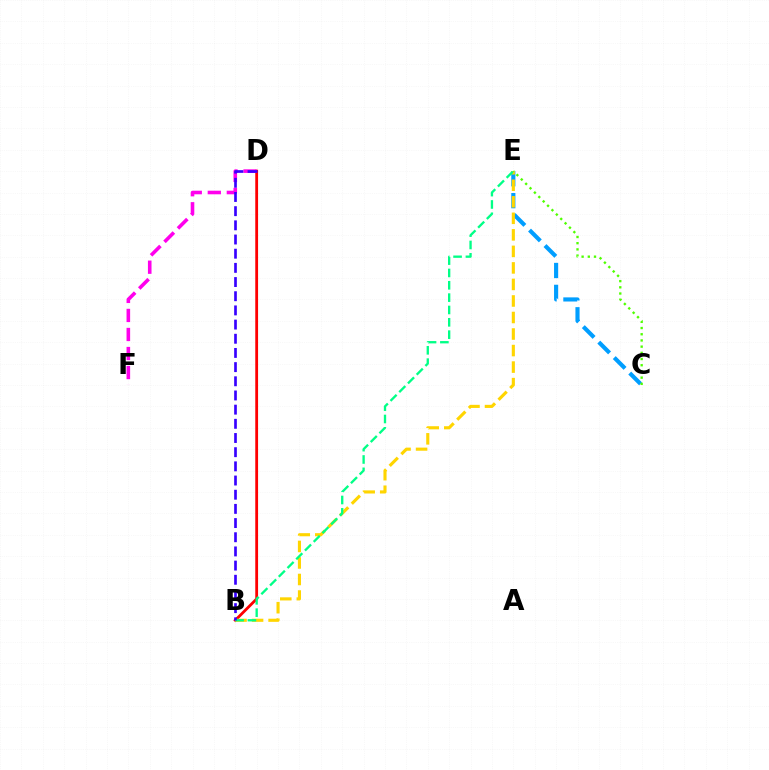{('B', 'D'): [{'color': '#ff0000', 'line_style': 'solid', 'thickness': 2.02}, {'color': '#3700ff', 'line_style': 'dashed', 'thickness': 1.93}], ('C', 'E'): [{'color': '#009eff', 'line_style': 'dashed', 'thickness': 2.97}, {'color': '#4fff00', 'line_style': 'dotted', 'thickness': 1.68}], ('B', 'E'): [{'color': '#ffd500', 'line_style': 'dashed', 'thickness': 2.25}, {'color': '#00ff86', 'line_style': 'dashed', 'thickness': 1.68}], ('D', 'F'): [{'color': '#ff00ed', 'line_style': 'dashed', 'thickness': 2.59}]}